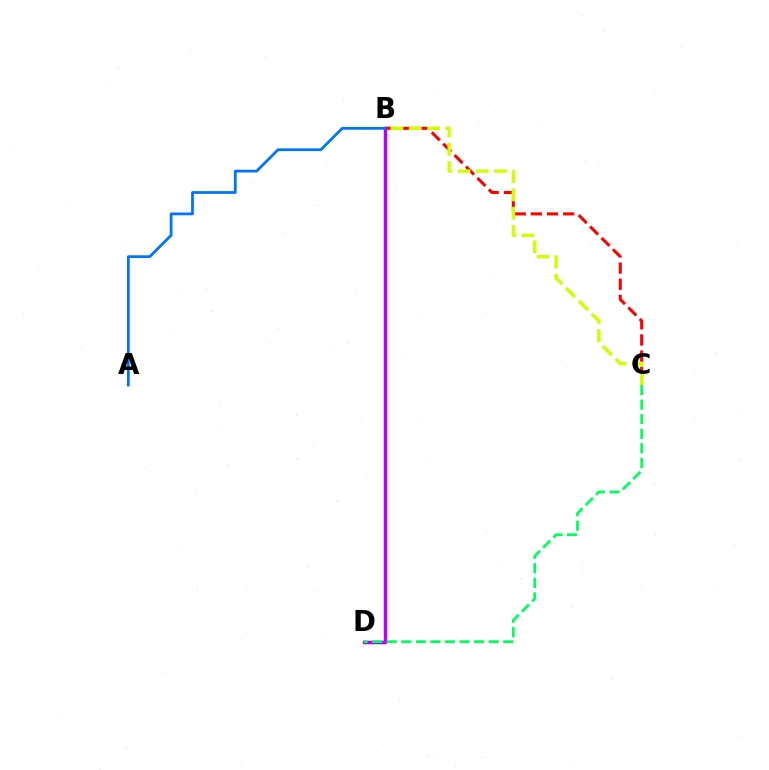{('B', 'D'): [{'color': '#b900ff', 'line_style': 'solid', 'thickness': 2.51}], ('B', 'C'): [{'color': '#ff0000', 'line_style': 'dashed', 'thickness': 2.19}, {'color': '#d1ff00', 'line_style': 'dashed', 'thickness': 2.49}], ('A', 'B'): [{'color': '#0074ff', 'line_style': 'solid', 'thickness': 1.99}], ('C', 'D'): [{'color': '#00ff5c', 'line_style': 'dashed', 'thickness': 1.98}]}